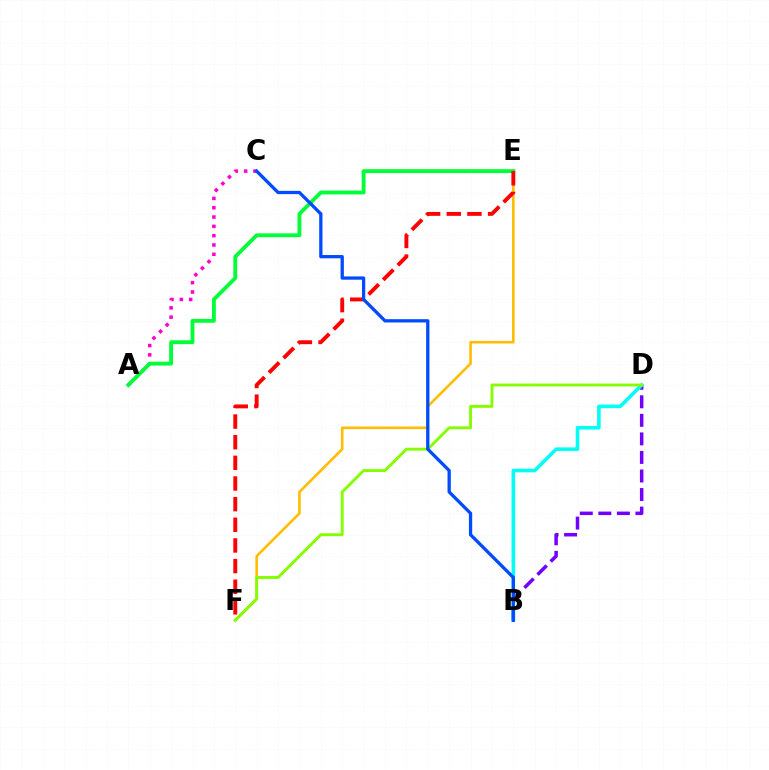{('A', 'C'): [{'color': '#ff00cf', 'line_style': 'dotted', 'thickness': 2.53}], ('B', 'D'): [{'color': '#7200ff', 'line_style': 'dashed', 'thickness': 2.52}, {'color': '#00fff6', 'line_style': 'solid', 'thickness': 2.57}], ('E', 'F'): [{'color': '#ffbd00', 'line_style': 'solid', 'thickness': 1.88}, {'color': '#ff0000', 'line_style': 'dashed', 'thickness': 2.8}], ('A', 'E'): [{'color': '#00ff39', 'line_style': 'solid', 'thickness': 2.77}], ('D', 'F'): [{'color': '#84ff00', 'line_style': 'solid', 'thickness': 2.08}], ('B', 'C'): [{'color': '#004bff', 'line_style': 'solid', 'thickness': 2.36}]}